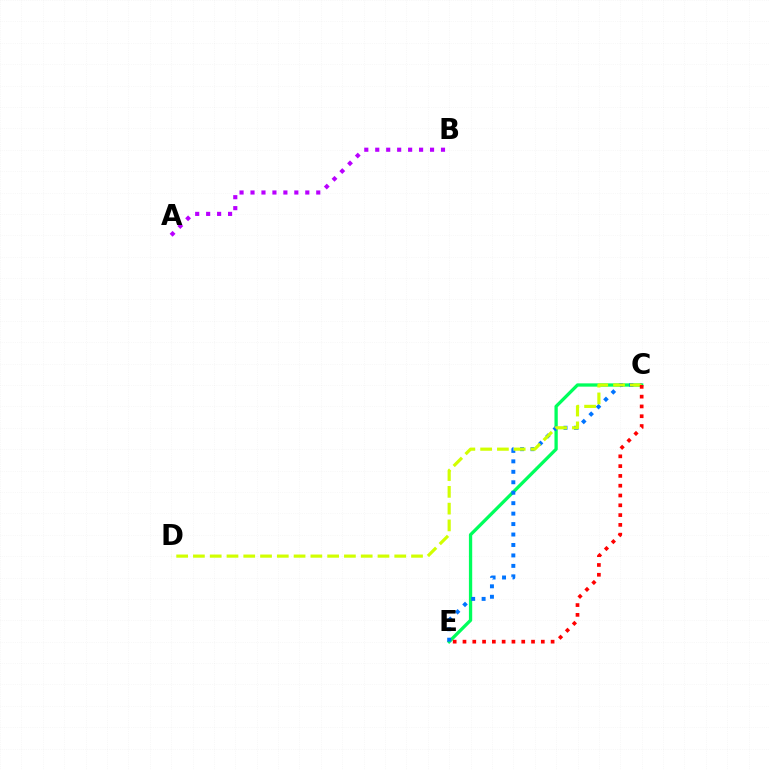{('C', 'E'): [{'color': '#00ff5c', 'line_style': 'solid', 'thickness': 2.37}, {'color': '#0074ff', 'line_style': 'dotted', 'thickness': 2.84}, {'color': '#ff0000', 'line_style': 'dotted', 'thickness': 2.66}], ('C', 'D'): [{'color': '#d1ff00', 'line_style': 'dashed', 'thickness': 2.28}], ('A', 'B'): [{'color': '#b900ff', 'line_style': 'dotted', 'thickness': 2.98}]}